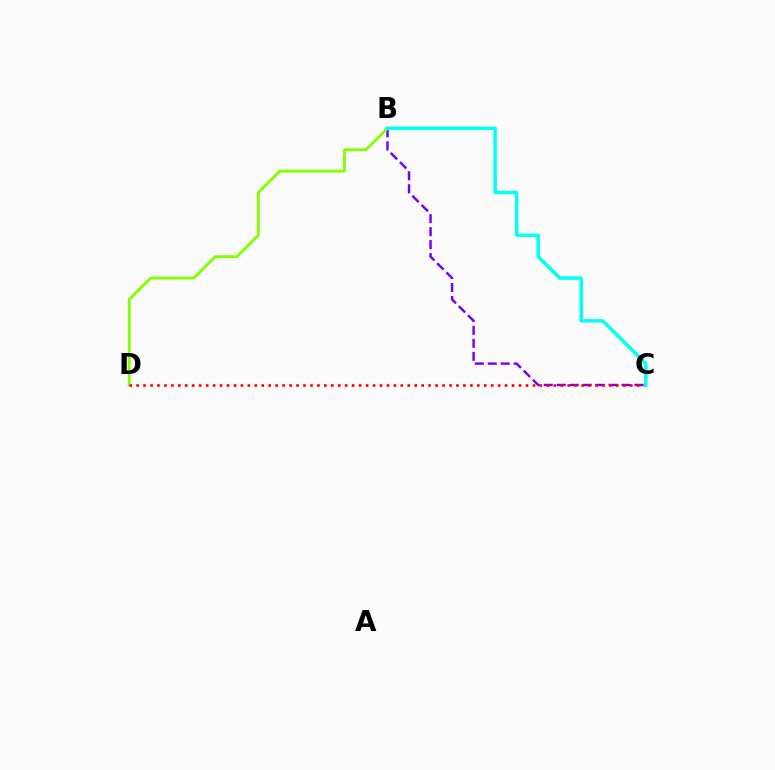{('B', 'C'): [{'color': '#7200ff', 'line_style': 'dashed', 'thickness': 1.76}, {'color': '#00fff6', 'line_style': 'solid', 'thickness': 2.5}], ('B', 'D'): [{'color': '#84ff00', 'line_style': 'solid', 'thickness': 2.05}], ('C', 'D'): [{'color': '#ff0000', 'line_style': 'dotted', 'thickness': 1.89}]}